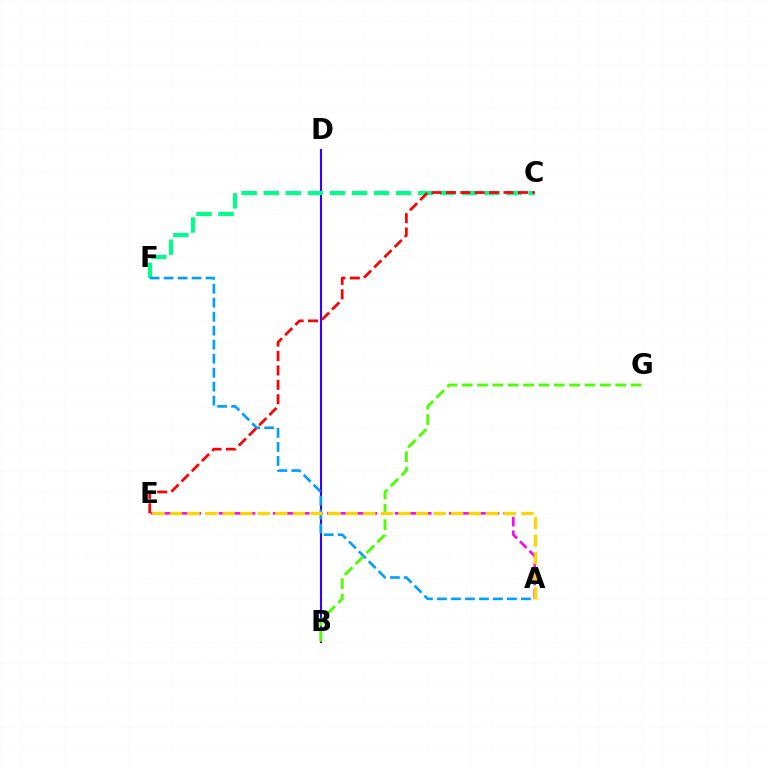{('B', 'D'): [{'color': '#3700ff', 'line_style': 'solid', 'thickness': 1.51}], ('A', 'E'): [{'color': '#ff00ed', 'line_style': 'dashed', 'thickness': 1.84}, {'color': '#ffd500', 'line_style': 'dashed', 'thickness': 2.39}], ('C', 'F'): [{'color': '#00ff86', 'line_style': 'dashed', 'thickness': 3.0}], ('A', 'F'): [{'color': '#009eff', 'line_style': 'dashed', 'thickness': 1.9}], ('B', 'G'): [{'color': '#4fff00', 'line_style': 'dashed', 'thickness': 2.09}], ('C', 'E'): [{'color': '#ff0000', 'line_style': 'dashed', 'thickness': 1.96}]}